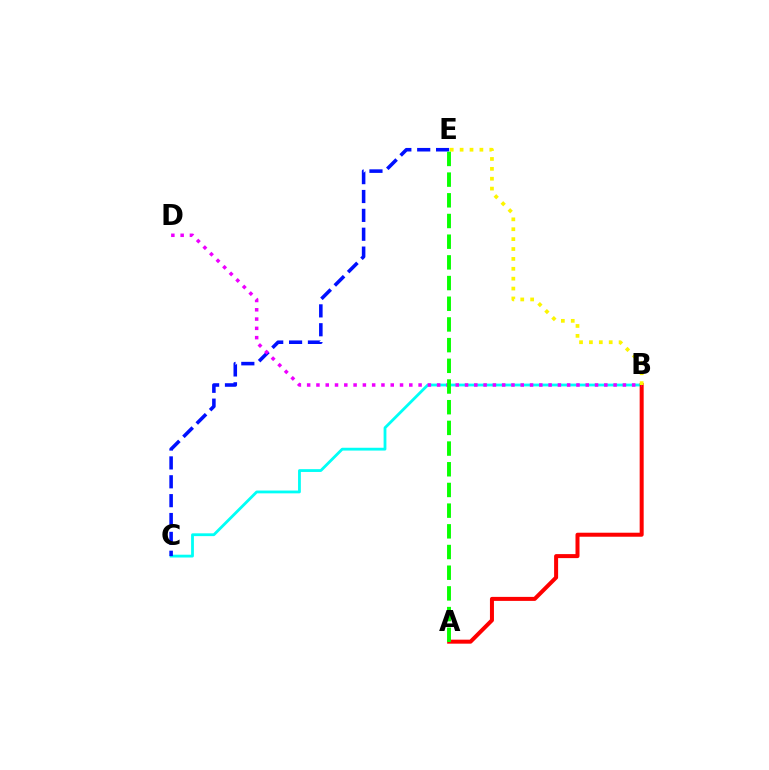{('B', 'C'): [{'color': '#00fff6', 'line_style': 'solid', 'thickness': 2.02}], ('C', 'E'): [{'color': '#0010ff', 'line_style': 'dashed', 'thickness': 2.56}], ('A', 'B'): [{'color': '#ff0000', 'line_style': 'solid', 'thickness': 2.89}], ('B', 'D'): [{'color': '#ee00ff', 'line_style': 'dotted', 'thickness': 2.52}], ('B', 'E'): [{'color': '#fcf500', 'line_style': 'dotted', 'thickness': 2.69}], ('A', 'E'): [{'color': '#08ff00', 'line_style': 'dashed', 'thickness': 2.81}]}